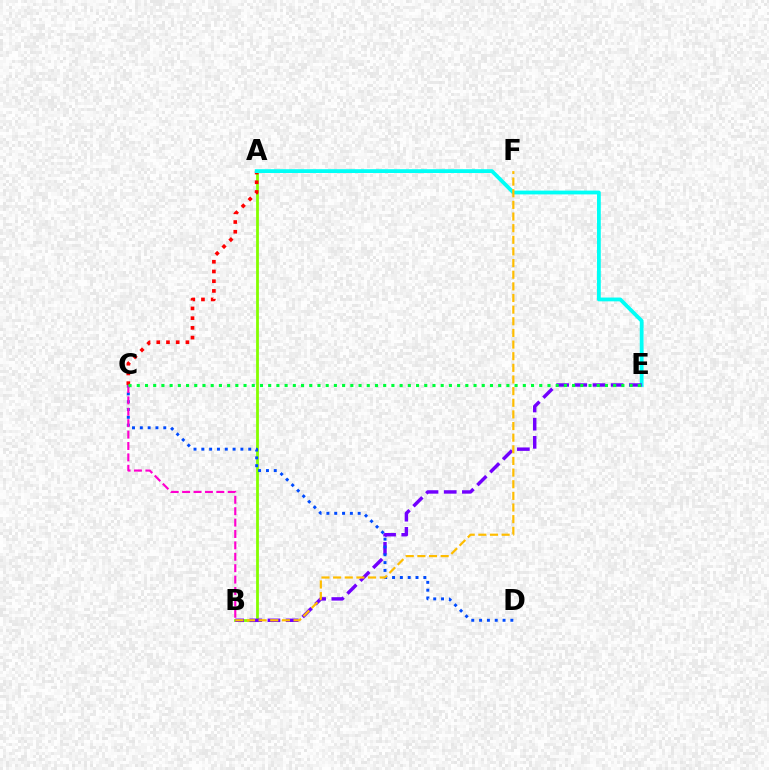{('A', 'B'): [{'color': '#84ff00', 'line_style': 'solid', 'thickness': 2.02}], ('A', 'C'): [{'color': '#ff0000', 'line_style': 'dotted', 'thickness': 2.64}], ('A', 'E'): [{'color': '#00fff6', 'line_style': 'solid', 'thickness': 2.74}], ('B', 'E'): [{'color': '#7200ff', 'line_style': 'dashed', 'thickness': 2.47}], ('C', 'D'): [{'color': '#004bff', 'line_style': 'dotted', 'thickness': 2.12}], ('B', 'F'): [{'color': '#ffbd00', 'line_style': 'dashed', 'thickness': 1.58}], ('B', 'C'): [{'color': '#ff00cf', 'line_style': 'dashed', 'thickness': 1.55}], ('C', 'E'): [{'color': '#00ff39', 'line_style': 'dotted', 'thickness': 2.23}]}